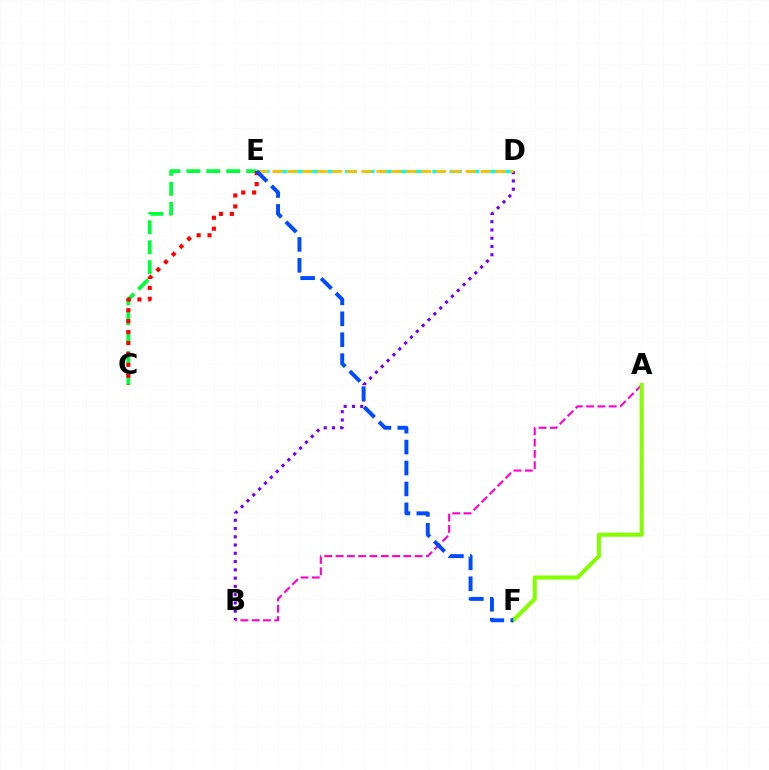{('D', 'E'): [{'color': '#00fff6', 'line_style': 'dashed', 'thickness': 2.37}, {'color': '#ffbd00', 'line_style': 'dashed', 'thickness': 2.02}], ('B', 'D'): [{'color': '#7200ff', 'line_style': 'dotted', 'thickness': 2.25}], ('C', 'E'): [{'color': '#00ff39', 'line_style': 'dashed', 'thickness': 2.71}, {'color': '#ff0000', 'line_style': 'dotted', 'thickness': 2.97}], ('A', 'B'): [{'color': '#ff00cf', 'line_style': 'dashed', 'thickness': 1.53}], ('A', 'F'): [{'color': '#84ff00', 'line_style': 'solid', 'thickness': 2.92}], ('E', 'F'): [{'color': '#004bff', 'line_style': 'dashed', 'thickness': 2.84}]}